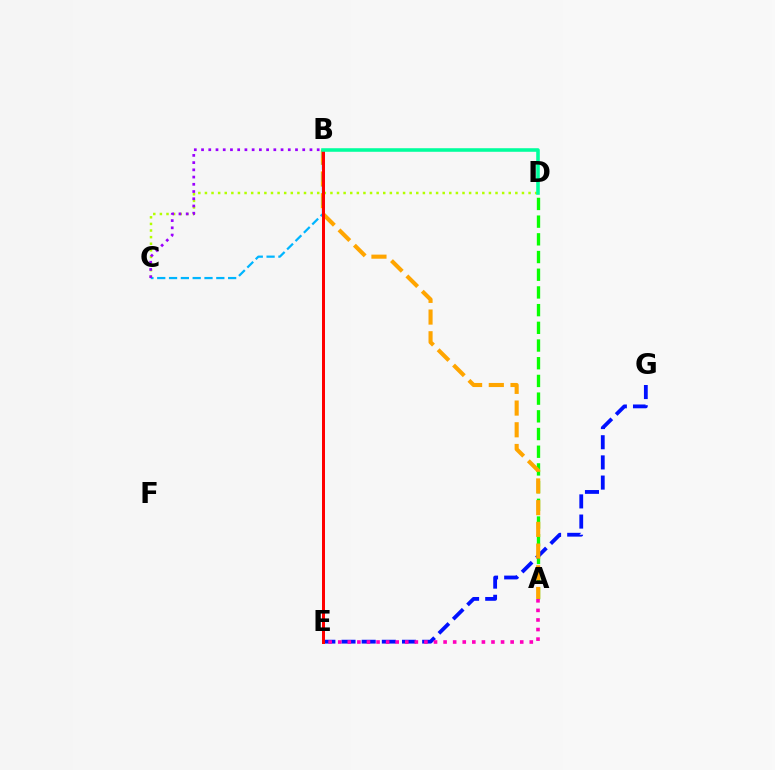{('A', 'D'): [{'color': '#08ff00', 'line_style': 'dashed', 'thickness': 2.4}], ('E', 'G'): [{'color': '#0010ff', 'line_style': 'dashed', 'thickness': 2.74}], ('A', 'B'): [{'color': '#ffa500', 'line_style': 'dashed', 'thickness': 2.95}], ('C', 'D'): [{'color': '#b3ff00', 'line_style': 'dotted', 'thickness': 1.79}], ('A', 'E'): [{'color': '#ff00bd', 'line_style': 'dotted', 'thickness': 2.6}], ('B', 'C'): [{'color': '#00b5ff', 'line_style': 'dashed', 'thickness': 1.61}, {'color': '#9b00ff', 'line_style': 'dotted', 'thickness': 1.96}], ('B', 'E'): [{'color': '#ff0000', 'line_style': 'solid', 'thickness': 2.16}], ('B', 'D'): [{'color': '#00ff9d', 'line_style': 'solid', 'thickness': 2.56}]}